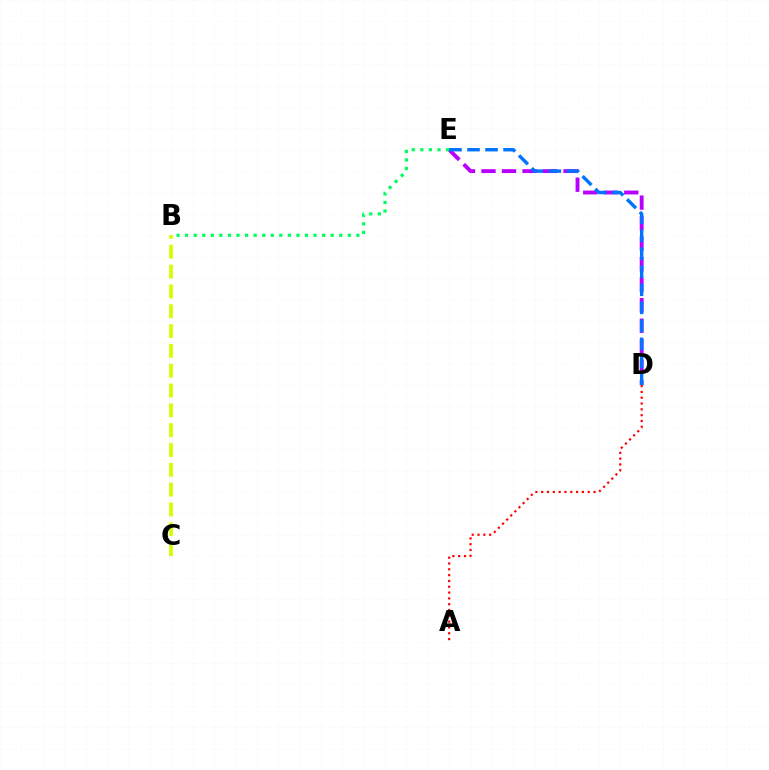{('B', 'C'): [{'color': '#d1ff00', 'line_style': 'dashed', 'thickness': 2.69}], ('D', 'E'): [{'color': '#b900ff', 'line_style': 'dashed', 'thickness': 2.79}, {'color': '#0074ff', 'line_style': 'dashed', 'thickness': 2.45}], ('B', 'E'): [{'color': '#00ff5c', 'line_style': 'dotted', 'thickness': 2.33}], ('A', 'D'): [{'color': '#ff0000', 'line_style': 'dotted', 'thickness': 1.58}]}